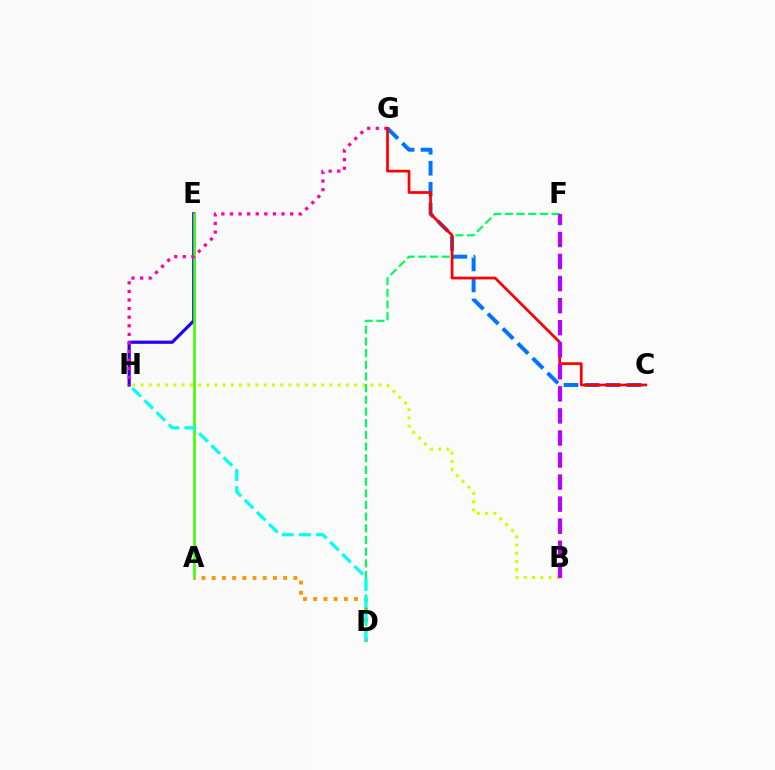{('E', 'H'): [{'color': '#2500ff', 'line_style': 'solid', 'thickness': 2.3}], ('C', 'G'): [{'color': '#0074ff', 'line_style': 'dashed', 'thickness': 2.86}, {'color': '#ff0000', 'line_style': 'solid', 'thickness': 1.96}], ('B', 'H'): [{'color': '#d1ff00', 'line_style': 'dotted', 'thickness': 2.23}], ('A', 'E'): [{'color': '#3dff00', 'line_style': 'solid', 'thickness': 1.89}], ('A', 'D'): [{'color': '#ff9400', 'line_style': 'dotted', 'thickness': 2.77}], ('D', 'F'): [{'color': '#00ff5c', 'line_style': 'dashed', 'thickness': 1.59}], ('D', 'H'): [{'color': '#00fff6', 'line_style': 'dashed', 'thickness': 2.32}], ('G', 'H'): [{'color': '#ff00ac', 'line_style': 'dotted', 'thickness': 2.33}], ('B', 'F'): [{'color': '#b900ff', 'line_style': 'dashed', 'thickness': 3.0}]}